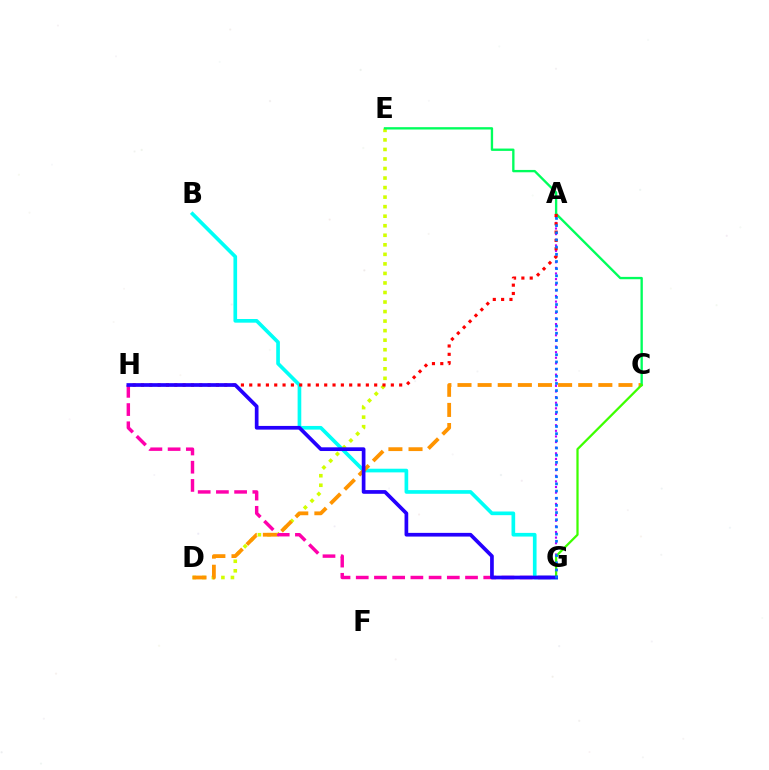{('A', 'G'): [{'color': '#b900ff', 'line_style': 'dotted', 'thickness': 1.53}, {'color': '#0074ff', 'line_style': 'dotted', 'thickness': 1.95}], ('B', 'G'): [{'color': '#00fff6', 'line_style': 'solid', 'thickness': 2.64}], ('D', 'E'): [{'color': '#d1ff00', 'line_style': 'dotted', 'thickness': 2.59}], ('G', 'H'): [{'color': '#ff00ac', 'line_style': 'dashed', 'thickness': 2.47}, {'color': '#2500ff', 'line_style': 'solid', 'thickness': 2.66}], ('C', 'D'): [{'color': '#ff9400', 'line_style': 'dashed', 'thickness': 2.73}], ('C', 'E'): [{'color': '#00ff5c', 'line_style': 'solid', 'thickness': 1.69}], ('C', 'G'): [{'color': '#3dff00', 'line_style': 'solid', 'thickness': 1.62}], ('A', 'H'): [{'color': '#ff0000', 'line_style': 'dotted', 'thickness': 2.26}]}